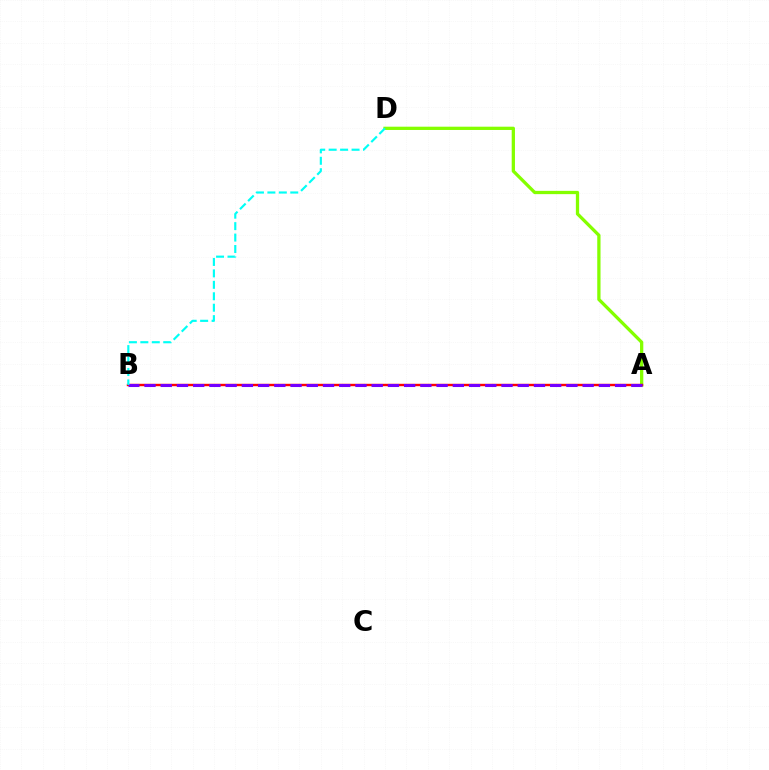{('A', 'D'): [{'color': '#84ff00', 'line_style': 'solid', 'thickness': 2.36}], ('A', 'B'): [{'color': '#ff0000', 'line_style': 'solid', 'thickness': 1.73}, {'color': '#7200ff', 'line_style': 'dashed', 'thickness': 2.2}], ('B', 'D'): [{'color': '#00fff6', 'line_style': 'dashed', 'thickness': 1.55}]}